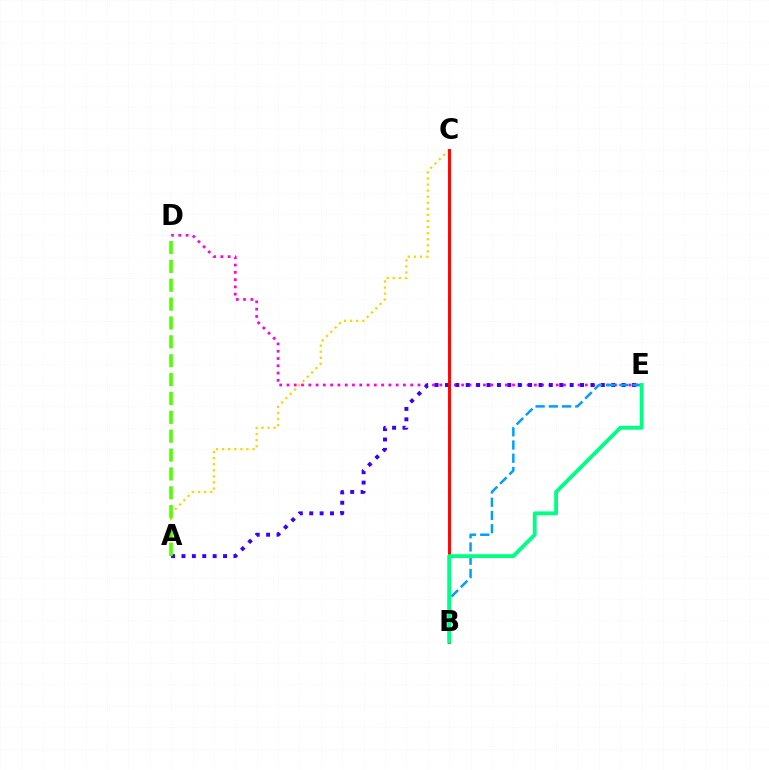{('A', 'C'): [{'color': '#ffd500', 'line_style': 'dotted', 'thickness': 1.65}], ('D', 'E'): [{'color': '#ff00ed', 'line_style': 'dotted', 'thickness': 1.98}], ('A', 'E'): [{'color': '#3700ff', 'line_style': 'dotted', 'thickness': 2.82}], ('B', 'E'): [{'color': '#009eff', 'line_style': 'dashed', 'thickness': 1.8}, {'color': '#00ff86', 'line_style': 'solid', 'thickness': 2.78}], ('A', 'D'): [{'color': '#4fff00', 'line_style': 'dashed', 'thickness': 2.56}], ('B', 'C'): [{'color': '#ff0000', 'line_style': 'solid', 'thickness': 2.08}]}